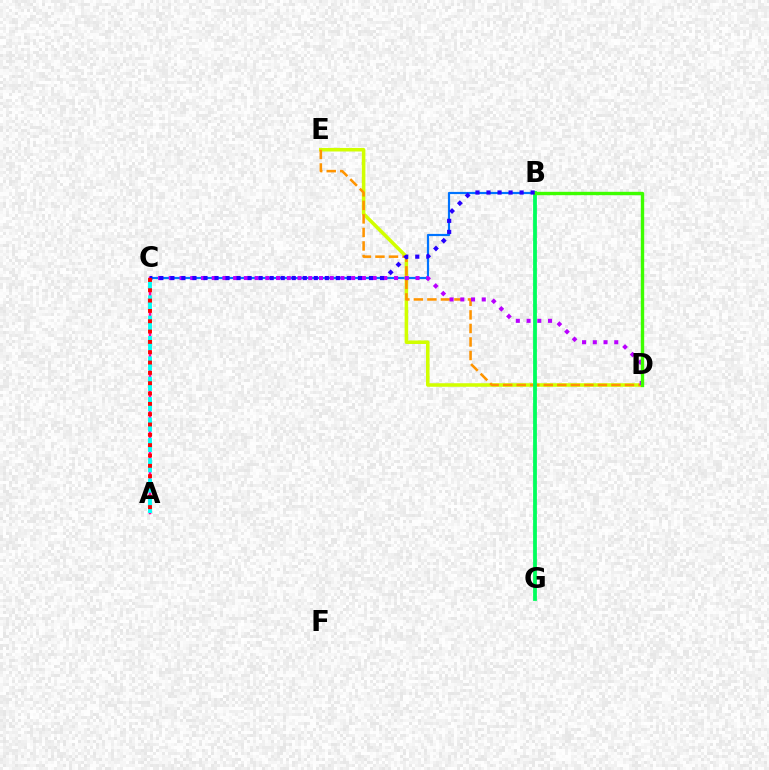{('B', 'C'): [{'color': '#0074ff', 'line_style': 'solid', 'thickness': 1.58}, {'color': '#2500ff', 'line_style': 'dotted', 'thickness': 3.0}], ('A', 'C'): [{'color': '#ff00ac', 'line_style': 'solid', 'thickness': 1.79}, {'color': '#00fff6', 'line_style': 'dashed', 'thickness': 2.76}, {'color': '#ff0000', 'line_style': 'dotted', 'thickness': 2.81}], ('D', 'E'): [{'color': '#d1ff00', 'line_style': 'solid', 'thickness': 2.55}, {'color': '#ff9400', 'line_style': 'dashed', 'thickness': 1.84}], ('B', 'G'): [{'color': '#00ff5c', 'line_style': 'solid', 'thickness': 2.73}], ('C', 'D'): [{'color': '#b900ff', 'line_style': 'dotted', 'thickness': 2.91}], ('B', 'D'): [{'color': '#3dff00', 'line_style': 'solid', 'thickness': 2.43}]}